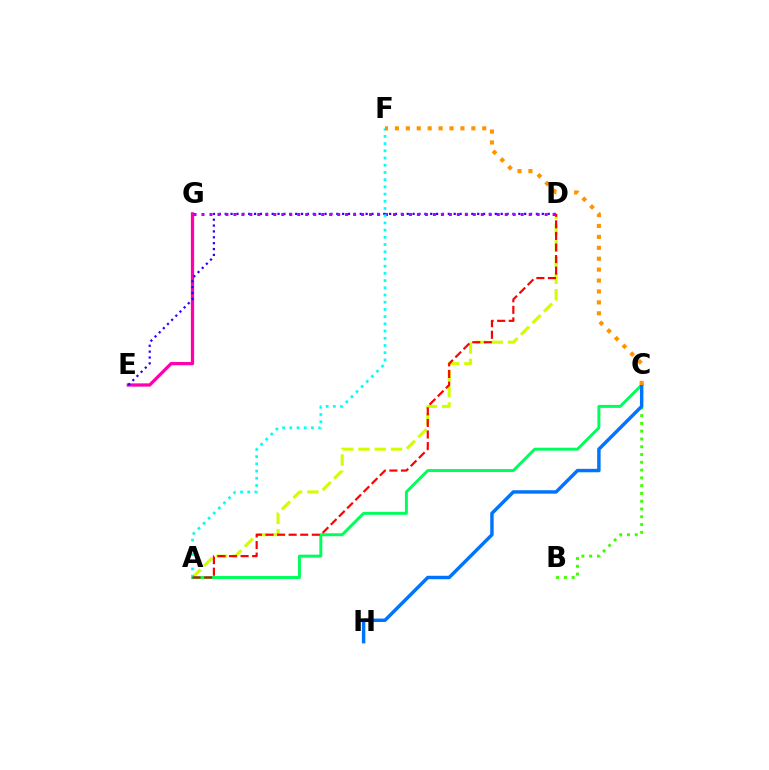{('A', 'D'): [{'color': '#d1ff00', 'line_style': 'dashed', 'thickness': 2.21}, {'color': '#ff0000', 'line_style': 'dashed', 'thickness': 1.57}], ('B', 'C'): [{'color': '#3dff00', 'line_style': 'dotted', 'thickness': 2.11}], ('A', 'C'): [{'color': '#00ff5c', 'line_style': 'solid', 'thickness': 2.13}], ('E', 'G'): [{'color': '#ff00ac', 'line_style': 'solid', 'thickness': 2.35}], ('D', 'E'): [{'color': '#2500ff', 'line_style': 'dotted', 'thickness': 1.6}], ('D', 'G'): [{'color': '#b900ff', 'line_style': 'dotted', 'thickness': 2.17}], ('C', 'H'): [{'color': '#0074ff', 'line_style': 'solid', 'thickness': 2.48}], ('A', 'F'): [{'color': '#00fff6', 'line_style': 'dotted', 'thickness': 1.96}], ('C', 'F'): [{'color': '#ff9400', 'line_style': 'dotted', 'thickness': 2.97}]}